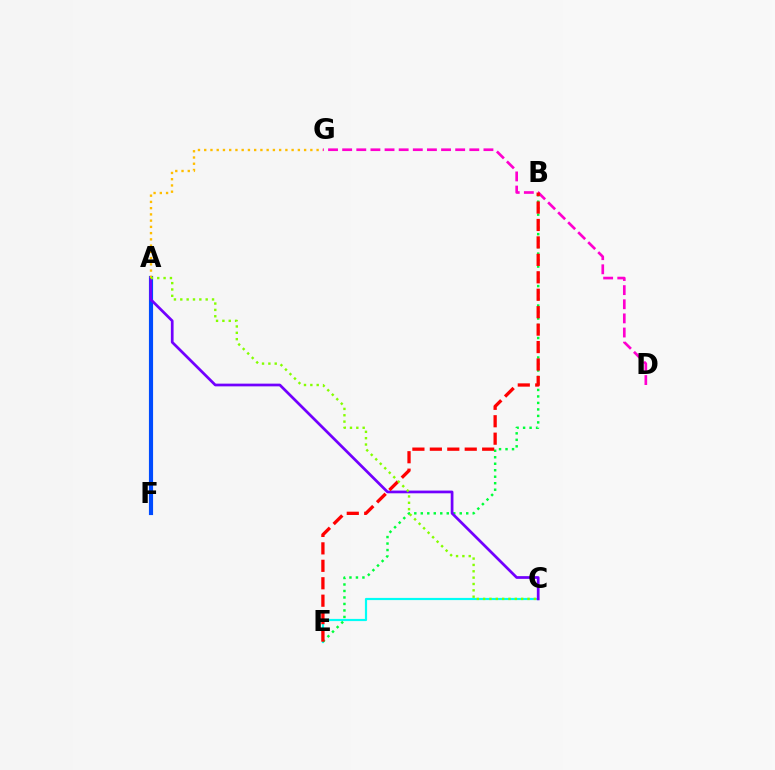{('C', 'E'): [{'color': '#00fff6', 'line_style': 'solid', 'thickness': 1.57}], ('A', 'F'): [{'color': '#004bff', 'line_style': 'solid', 'thickness': 2.98}], ('B', 'E'): [{'color': '#00ff39', 'line_style': 'dotted', 'thickness': 1.76}, {'color': '#ff0000', 'line_style': 'dashed', 'thickness': 2.37}], ('D', 'G'): [{'color': '#ff00cf', 'line_style': 'dashed', 'thickness': 1.92}], ('A', 'C'): [{'color': '#7200ff', 'line_style': 'solid', 'thickness': 1.96}, {'color': '#84ff00', 'line_style': 'dotted', 'thickness': 1.72}], ('A', 'G'): [{'color': '#ffbd00', 'line_style': 'dotted', 'thickness': 1.7}]}